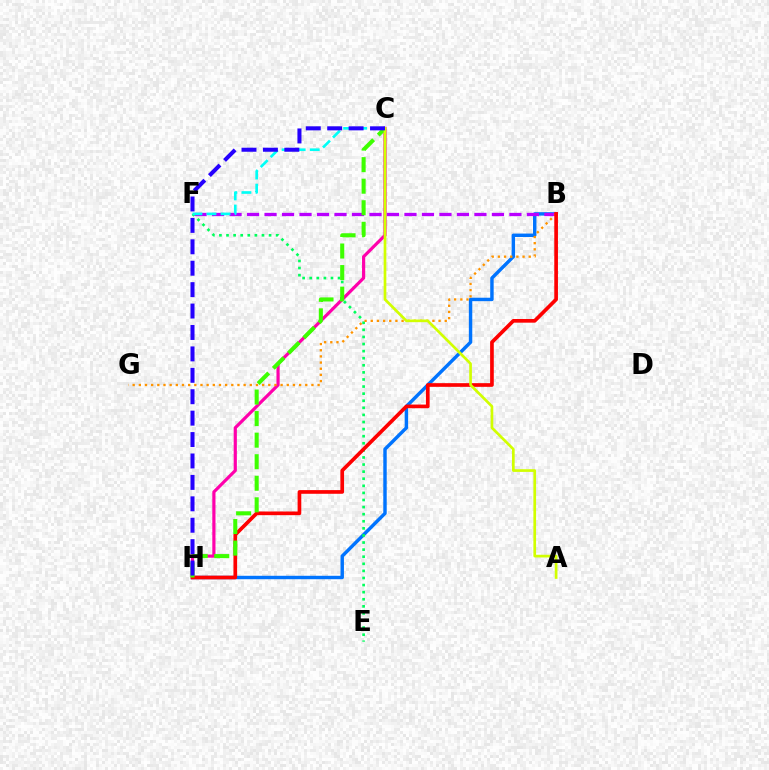{('B', 'H'): [{'color': '#0074ff', 'line_style': 'solid', 'thickness': 2.47}, {'color': '#ff0000', 'line_style': 'solid', 'thickness': 2.64}], ('C', 'H'): [{'color': '#ff00ac', 'line_style': 'solid', 'thickness': 2.29}, {'color': '#3dff00', 'line_style': 'dashed', 'thickness': 2.93}, {'color': '#2500ff', 'line_style': 'dashed', 'thickness': 2.91}], ('B', 'F'): [{'color': '#b900ff', 'line_style': 'dashed', 'thickness': 2.38}], ('E', 'F'): [{'color': '#00ff5c', 'line_style': 'dotted', 'thickness': 1.93}], ('C', 'F'): [{'color': '#00fff6', 'line_style': 'dashed', 'thickness': 1.91}], ('B', 'G'): [{'color': '#ff9400', 'line_style': 'dotted', 'thickness': 1.67}], ('A', 'C'): [{'color': '#d1ff00', 'line_style': 'solid', 'thickness': 1.94}]}